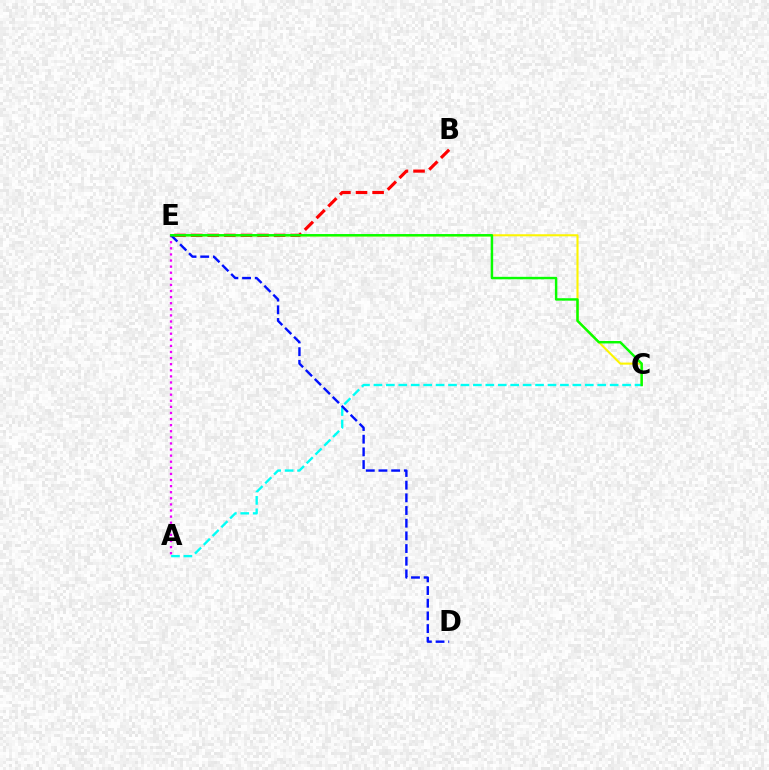{('C', 'E'): [{'color': '#fcf500', 'line_style': 'solid', 'thickness': 1.51}, {'color': '#08ff00', 'line_style': 'solid', 'thickness': 1.76}], ('B', 'E'): [{'color': '#ff0000', 'line_style': 'dashed', 'thickness': 2.25}], ('A', 'E'): [{'color': '#ee00ff', 'line_style': 'dotted', 'thickness': 1.66}], ('A', 'C'): [{'color': '#00fff6', 'line_style': 'dashed', 'thickness': 1.69}], ('D', 'E'): [{'color': '#0010ff', 'line_style': 'dashed', 'thickness': 1.72}]}